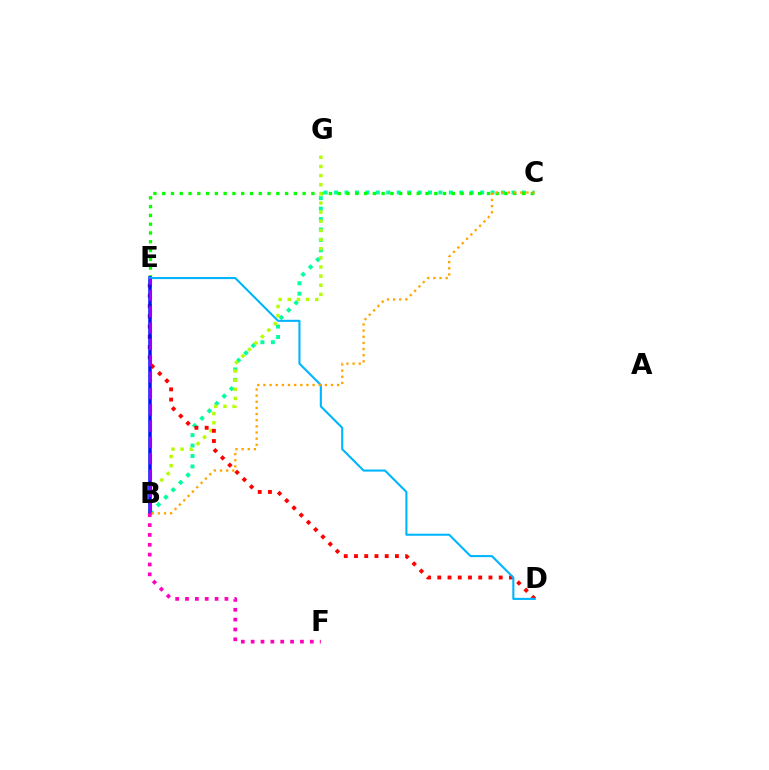{('B', 'C'): [{'color': '#00ff9d', 'line_style': 'dotted', 'thickness': 2.84}, {'color': '#ffa500', 'line_style': 'dotted', 'thickness': 1.67}], ('C', 'E'): [{'color': '#08ff00', 'line_style': 'dotted', 'thickness': 2.38}], ('B', 'G'): [{'color': '#b3ff00', 'line_style': 'dotted', 'thickness': 2.48}], ('D', 'E'): [{'color': '#ff0000', 'line_style': 'dotted', 'thickness': 2.78}, {'color': '#00b5ff', 'line_style': 'solid', 'thickness': 1.51}], ('B', 'E'): [{'color': '#0010ff', 'line_style': 'solid', 'thickness': 2.53}, {'color': '#9b00ff', 'line_style': 'dashed', 'thickness': 2.22}], ('B', 'F'): [{'color': '#ff00bd', 'line_style': 'dotted', 'thickness': 2.68}]}